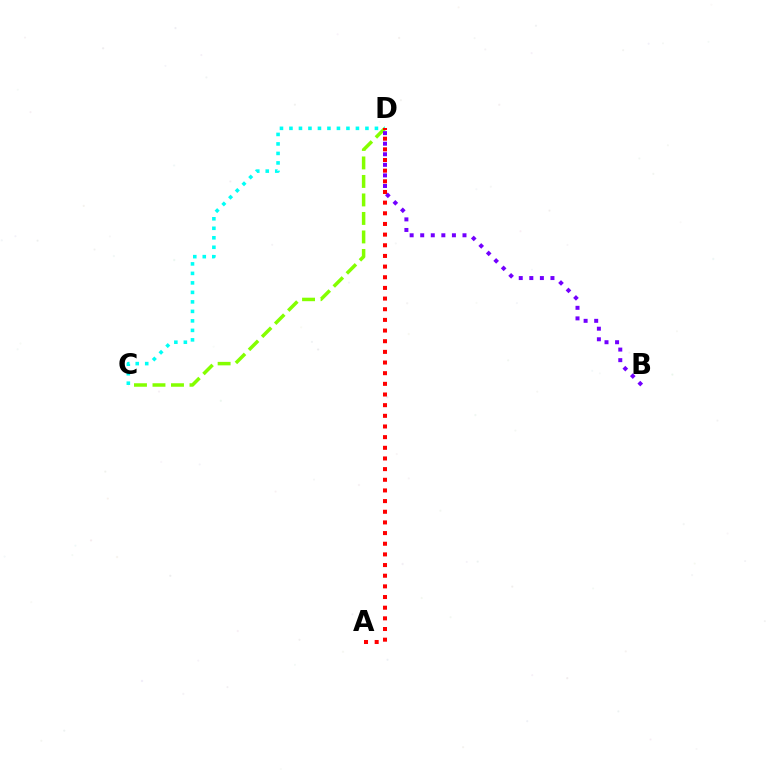{('C', 'D'): [{'color': '#84ff00', 'line_style': 'dashed', 'thickness': 2.51}, {'color': '#00fff6', 'line_style': 'dotted', 'thickness': 2.58}], ('B', 'D'): [{'color': '#7200ff', 'line_style': 'dotted', 'thickness': 2.87}], ('A', 'D'): [{'color': '#ff0000', 'line_style': 'dotted', 'thickness': 2.9}]}